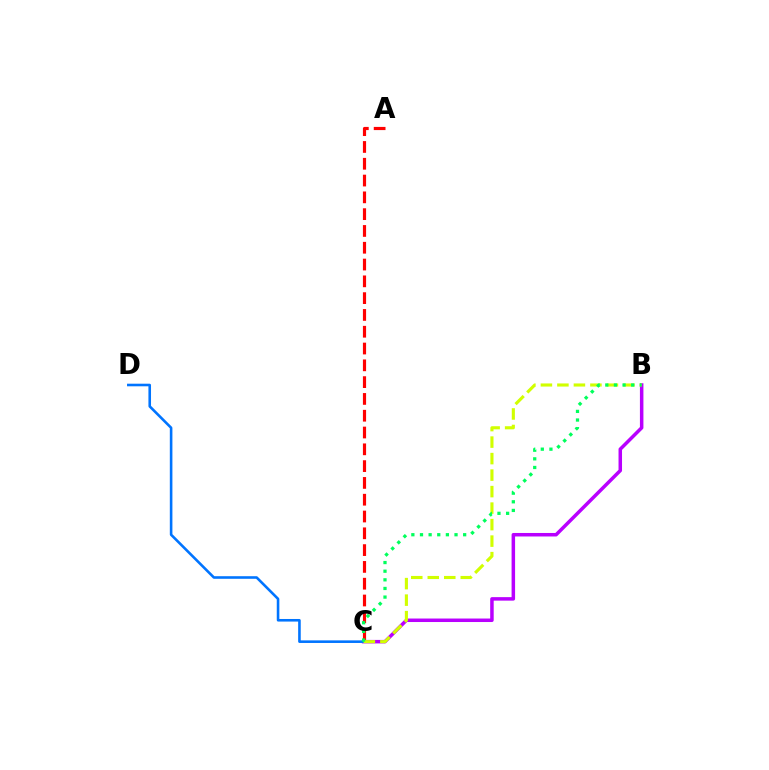{('B', 'C'): [{'color': '#b900ff', 'line_style': 'solid', 'thickness': 2.52}, {'color': '#d1ff00', 'line_style': 'dashed', 'thickness': 2.24}, {'color': '#00ff5c', 'line_style': 'dotted', 'thickness': 2.35}], ('C', 'D'): [{'color': '#0074ff', 'line_style': 'solid', 'thickness': 1.87}], ('A', 'C'): [{'color': '#ff0000', 'line_style': 'dashed', 'thickness': 2.28}]}